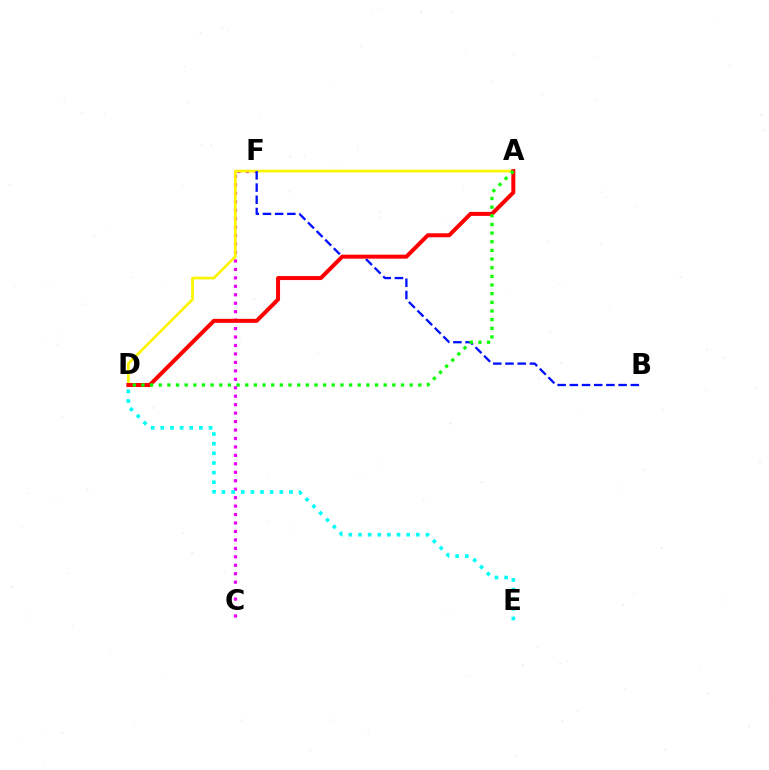{('C', 'F'): [{'color': '#ee00ff', 'line_style': 'dotted', 'thickness': 2.3}], ('A', 'D'): [{'color': '#fcf500', 'line_style': 'solid', 'thickness': 1.98}, {'color': '#ff0000', 'line_style': 'solid', 'thickness': 2.88}, {'color': '#08ff00', 'line_style': 'dotted', 'thickness': 2.35}], ('B', 'F'): [{'color': '#0010ff', 'line_style': 'dashed', 'thickness': 1.66}], ('D', 'E'): [{'color': '#00fff6', 'line_style': 'dotted', 'thickness': 2.62}]}